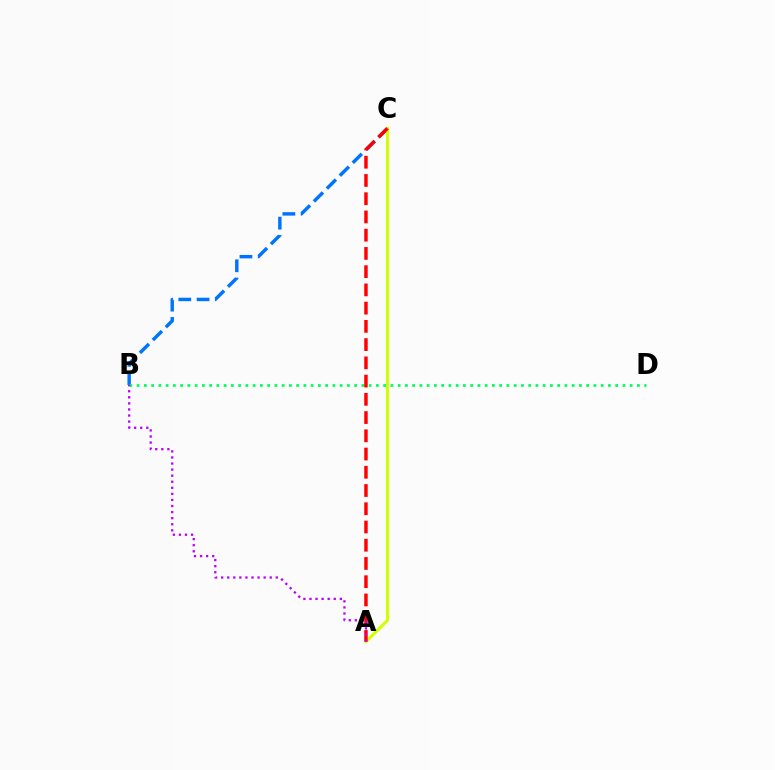{('B', 'C'): [{'color': '#0074ff', 'line_style': 'dashed', 'thickness': 2.48}], ('A', 'C'): [{'color': '#d1ff00', 'line_style': 'solid', 'thickness': 2.22}, {'color': '#ff0000', 'line_style': 'dashed', 'thickness': 2.48}], ('B', 'D'): [{'color': '#00ff5c', 'line_style': 'dotted', 'thickness': 1.97}], ('A', 'B'): [{'color': '#b900ff', 'line_style': 'dotted', 'thickness': 1.65}]}